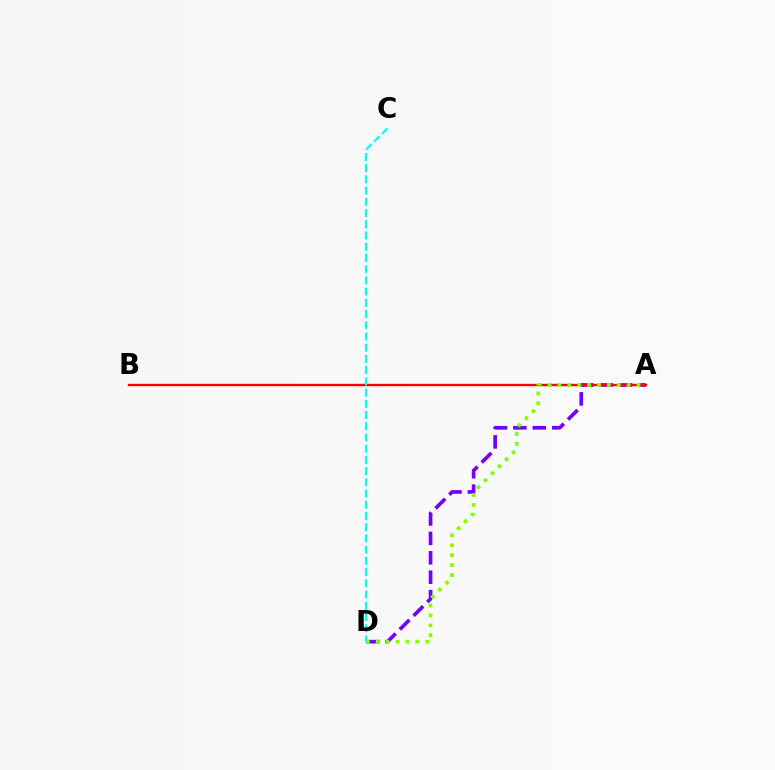{('A', 'D'): [{'color': '#7200ff', 'line_style': 'dashed', 'thickness': 2.64}, {'color': '#84ff00', 'line_style': 'dotted', 'thickness': 2.69}], ('A', 'B'): [{'color': '#ff0000', 'line_style': 'solid', 'thickness': 1.7}], ('C', 'D'): [{'color': '#00fff6', 'line_style': 'dashed', 'thickness': 1.52}]}